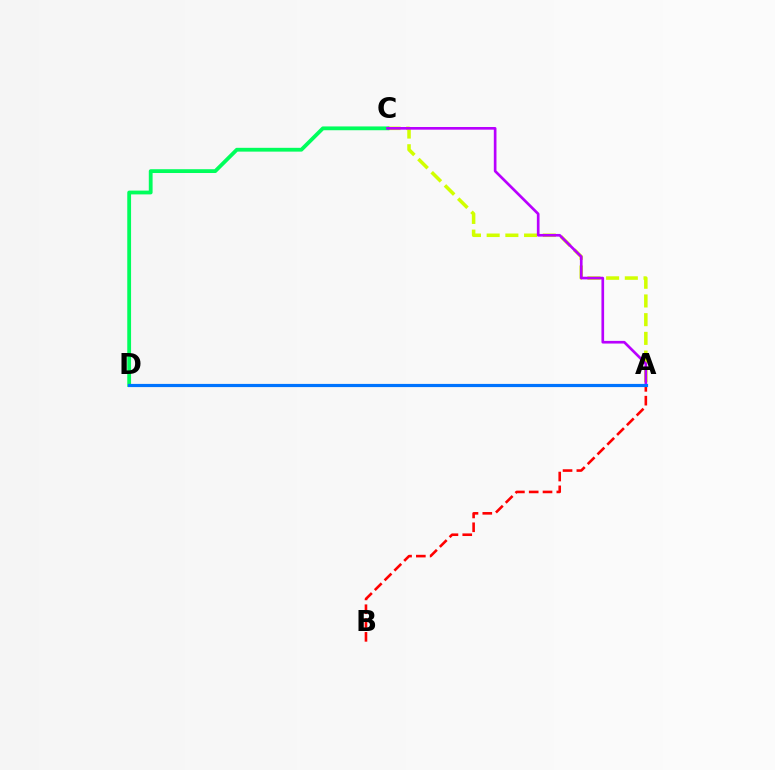{('A', 'B'): [{'color': '#ff0000', 'line_style': 'dashed', 'thickness': 1.88}], ('A', 'C'): [{'color': '#d1ff00', 'line_style': 'dashed', 'thickness': 2.54}, {'color': '#b900ff', 'line_style': 'solid', 'thickness': 1.92}], ('C', 'D'): [{'color': '#00ff5c', 'line_style': 'solid', 'thickness': 2.74}], ('A', 'D'): [{'color': '#0074ff', 'line_style': 'solid', 'thickness': 2.29}]}